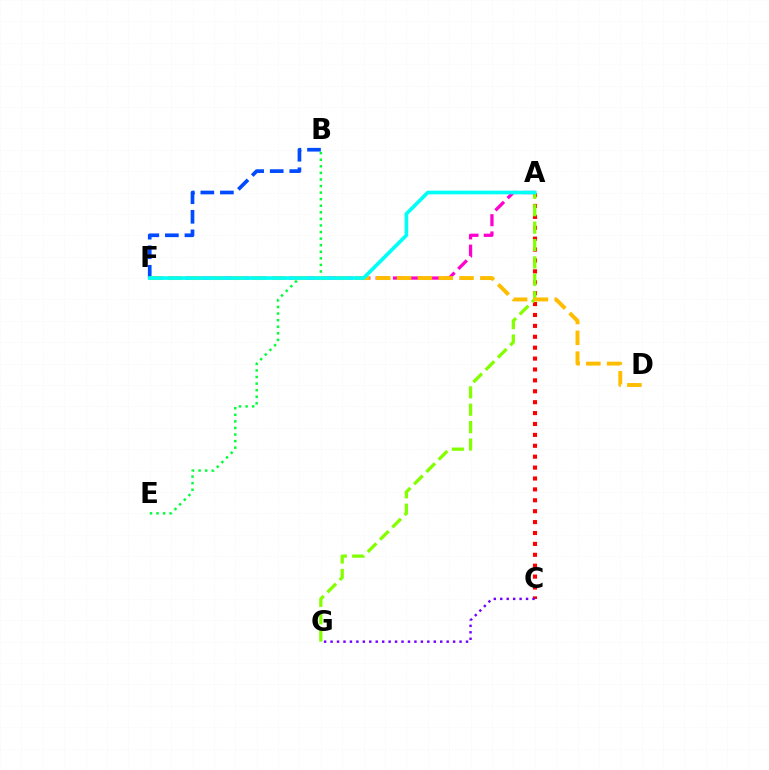{('A', 'C'): [{'color': '#ff0000', 'line_style': 'dotted', 'thickness': 2.96}], ('B', 'E'): [{'color': '#00ff39', 'line_style': 'dotted', 'thickness': 1.79}], ('B', 'F'): [{'color': '#004bff', 'line_style': 'dashed', 'thickness': 2.66}], ('A', 'G'): [{'color': '#84ff00', 'line_style': 'dashed', 'thickness': 2.36}], ('A', 'F'): [{'color': '#ff00cf', 'line_style': 'dashed', 'thickness': 2.35}, {'color': '#00fff6', 'line_style': 'solid', 'thickness': 2.64}], ('C', 'G'): [{'color': '#7200ff', 'line_style': 'dotted', 'thickness': 1.75}], ('D', 'F'): [{'color': '#ffbd00', 'line_style': 'dashed', 'thickness': 2.83}]}